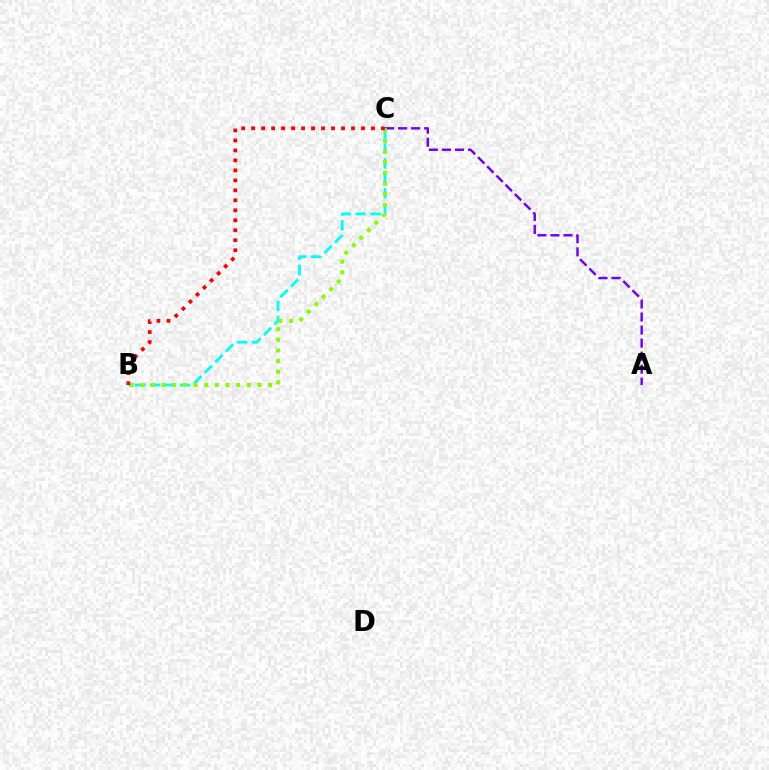{('A', 'C'): [{'color': '#7200ff', 'line_style': 'dashed', 'thickness': 1.77}], ('B', 'C'): [{'color': '#00fff6', 'line_style': 'dashed', 'thickness': 2.03}, {'color': '#84ff00', 'line_style': 'dotted', 'thickness': 2.89}, {'color': '#ff0000', 'line_style': 'dotted', 'thickness': 2.71}]}